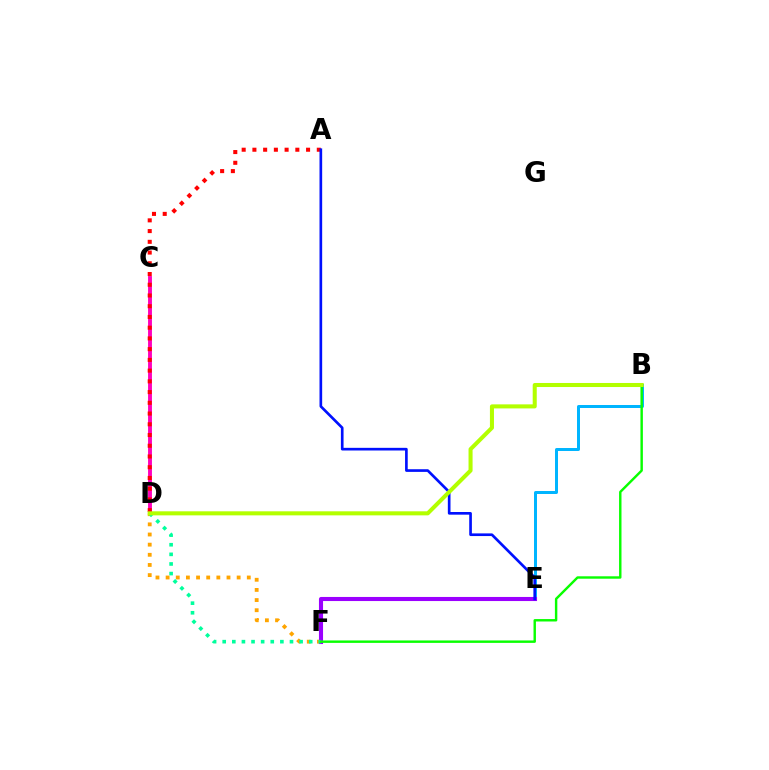{('C', 'D'): [{'color': '#ff00bd', 'line_style': 'solid', 'thickness': 2.8}], ('D', 'F'): [{'color': '#ffa500', 'line_style': 'dotted', 'thickness': 2.76}, {'color': '#00ff9d', 'line_style': 'dotted', 'thickness': 2.61}], ('B', 'E'): [{'color': '#00b5ff', 'line_style': 'solid', 'thickness': 2.15}], ('E', 'F'): [{'color': '#9b00ff', 'line_style': 'solid', 'thickness': 2.94}], ('A', 'D'): [{'color': '#ff0000', 'line_style': 'dotted', 'thickness': 2.92}], ('B', 'F'): [{'color': '#08ff00', 'line_style': 'solid', 'thickness': 1.75}], ('A', 'E'): [{'color': '#0010ff', 'line_style': 'solid', 'thickness': 1.92}], ('B', 'D'): [{'color': '#b3ff00', 'line_style': 'solid', 'thickness': 2.91}]}